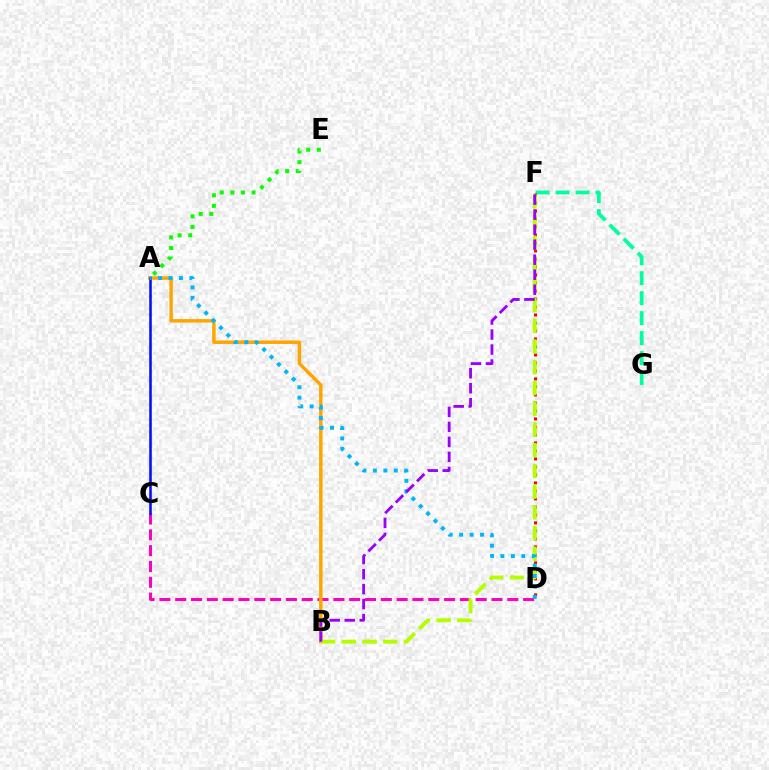{('A', 'E'): [{'color': '#08ff00', 'line_style': 'dotted', 'thickness': 2.88}], ('C', 'D'): [{'color': '#ff00bd', 'line_style': 'dashed', 'thickness': 2.15}], ('F', 'G'): [{'color': '#00ff9d', 'line_style': 'dashed', 'thickness': 2.71}], ('D', 'F'): [{'color': '#ff0000', 'line_style': 'dotted', 'thickness': 2.17}], ('A', 'B'): [{'color': '#ffa500', 'line_style': 'solid', 'thickness': 2.5}], ('B', 'F'): [{'color': '#b3ff00', 'line_style': 'dashed', 'thickness': 2.82}, {'color': '#9b00ff', 'line_style': 'dashed', 'thickness': 2.04}], ('A', 'C'): [{'color': '#0010ff', 'line_style': 'solid', 'thickness': 1.84}], ('A', 'D'): [{'color': '#00b5ff', 'line_style': 'dotted', 'thickness': 2.84}]}